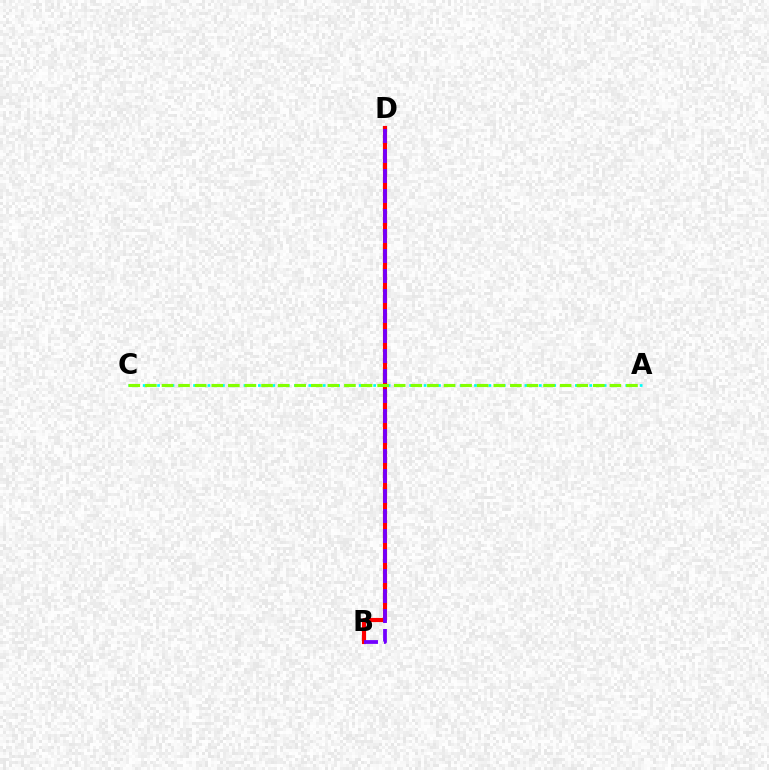{('A', 'C'): [{'color': '#00fff6', 'line_style': 'dotted', 'thickness': 1.96}, {'color': '#84ff00', 'line_style': 'dashed', 'thickness': 2.25}], ('B', 'D'): [{'color': '#ff0000', 'line_style': 'solid', 'thickness': 2.98}, {'color': '#7200ff', 'line_style': 'dashed', 'thickness': 2.72}]}